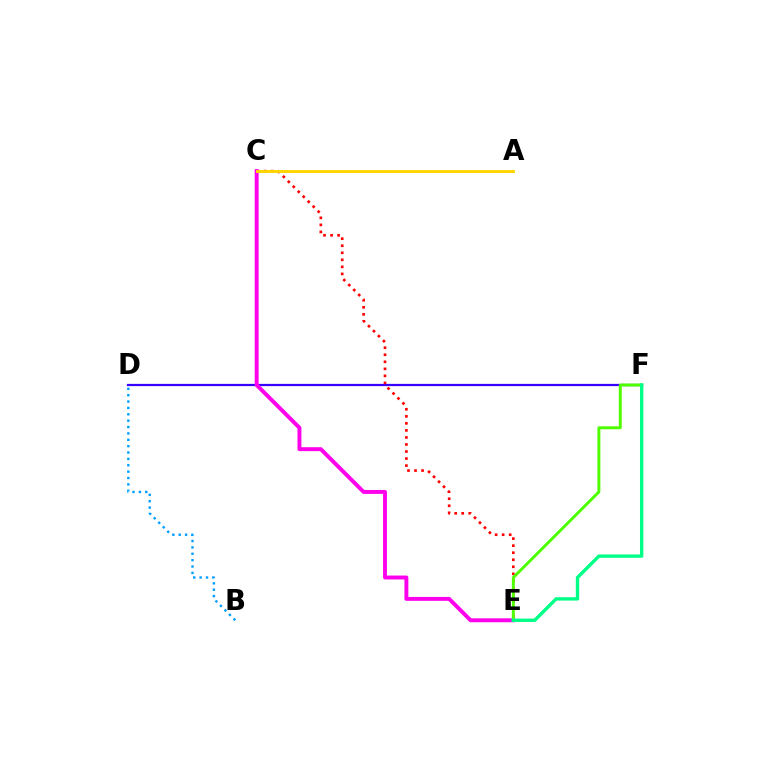{('D', 'F'): [{'color': '#3700ff', 'line_style': 'solid', 'thickness': 1.6}], ('C', 'E'): [{'color': '#ff0000', 'line_style': 'dotted', 'thickness': 1.91}, {'color': '#ff00ed', 'line_style': 'solid', 'thickness': 2.82}], ('B', 'D'): [{'color': '#009eff', 'line_style': 'dotted', 'thickness': 1.73}], ('A', 'C'): [{'color': '#ffd500', 'line_style': 'solid', 'thickness': 2.1}], ('E', 'F'): [{'color': '#4fff00', 'line_style': 'solid', 'thickness': 2.13}, {'color': '#00ff86', 'line_style': 'solid', 'thickness': 2.43}]}